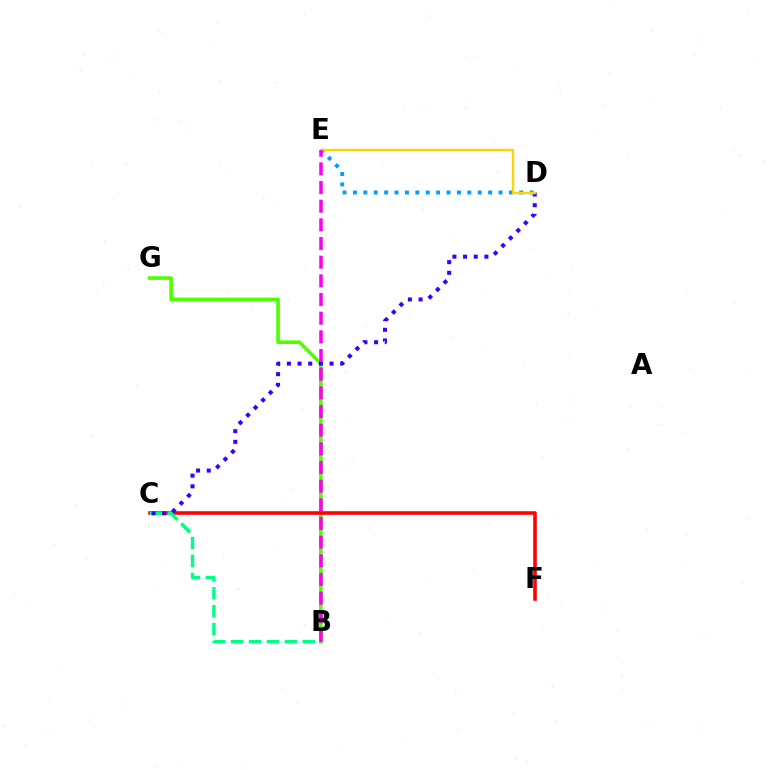{('B', 'G'): [{'color': '#4fff00', 'line_style': 'solid', 'thickness': 2.6}], ('C', 'F'): [{'color': '#ff0000', 'line_style': 'solid', 'thickness': 2.58}], ('B', 'C'): [{'color': '#00ff86', 'line_style': 'dashed', 'thickness': 2.43}], ('C', 'D'): [{'color': '#3700ff', 'line_style': 'dotted', 'thickness': 2.9}], ('D', 'E'): [{'color': '#009eff', 'line_style': 'dotted', 'thickness': 2.83}, {'color': '#ffd500', 'line_style': 'solid', 'thickness': 1.71}], ('B', 'E'): [{'color': '#ff00ed', 'line_style': 'dashed', 'thickness': 2.54}]}